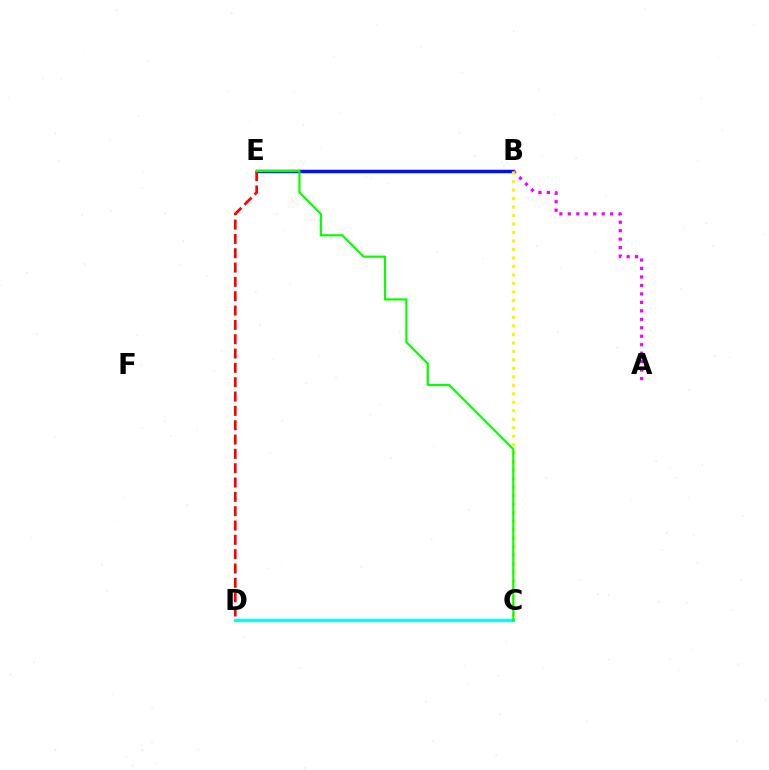{('C', 'D'): [{'color': '#00fff6', 'line_style': 'solid', 'thickness': 2.27}], ('B', 'E'): [{'color': '#0010ff', 'line_style': 'solid', 'thickness': 2.52}], ('A', 'B'): [{'color': '#ee00ff', 'line_style': 'dotted', 'thickness': 2.3}], ('D', 'E'): [{'color': '#ff0000', 'line_style': 'dashed', 'thickness': 1.95}], ('B', 'C'): [{'color': '#fcf500', 'line_style': 'dotted', 'thickness': 2.31}], ('C', 'E'): [{'color': '#08ff00', 'line_style': 'solid', 'thickness': 1.58}]}